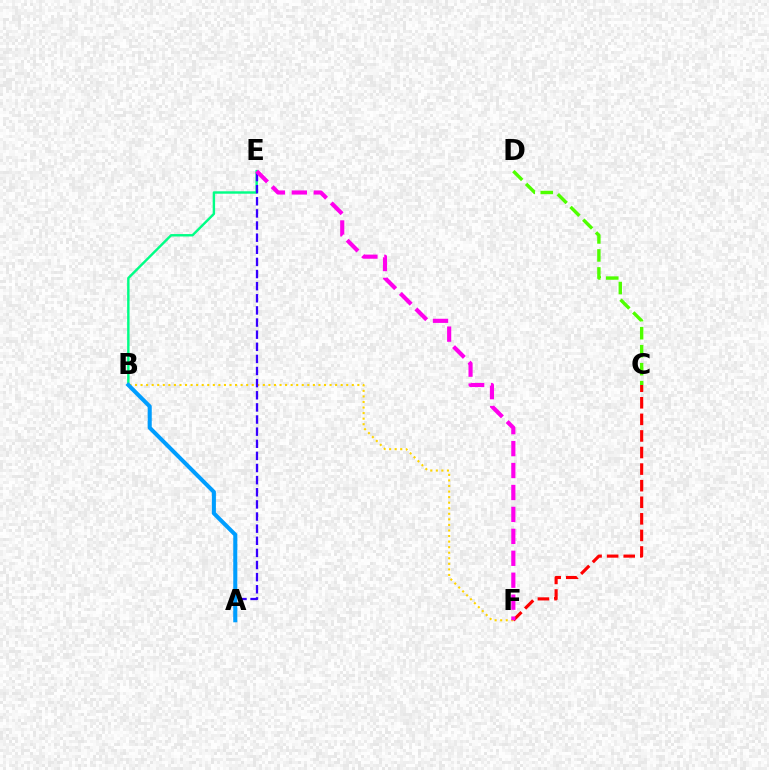{('C', 'F'): [{'color': '#ff0000', 'line_style': 'dashed', 'thickness': 2.25}], ('C', 'D'): [{'color': '#4fff00', 'line_style': 'dashed', 'thickness': 2.45}], ('B', 'E'): [{'color': '#00ff86', 'line_style': 'solid', 'thickness': 1.74}], ('B', 'F'): [{'color': '#ffd500', 'line_style': 'dotted', 'thickness': 1.51}], ('A', 'E'): [{'color': '#3700ff', 'line_style': 'dashed', 'thickness': 1.65}], ('A', 'B'): [{'color': '#009eff', 'line_style': 'solid', 'thickness': 2.91}], ('E', 'F'): [{'color': '#ff00ed', 'line_style': 'dashed', 'thickness': 2.98}]}